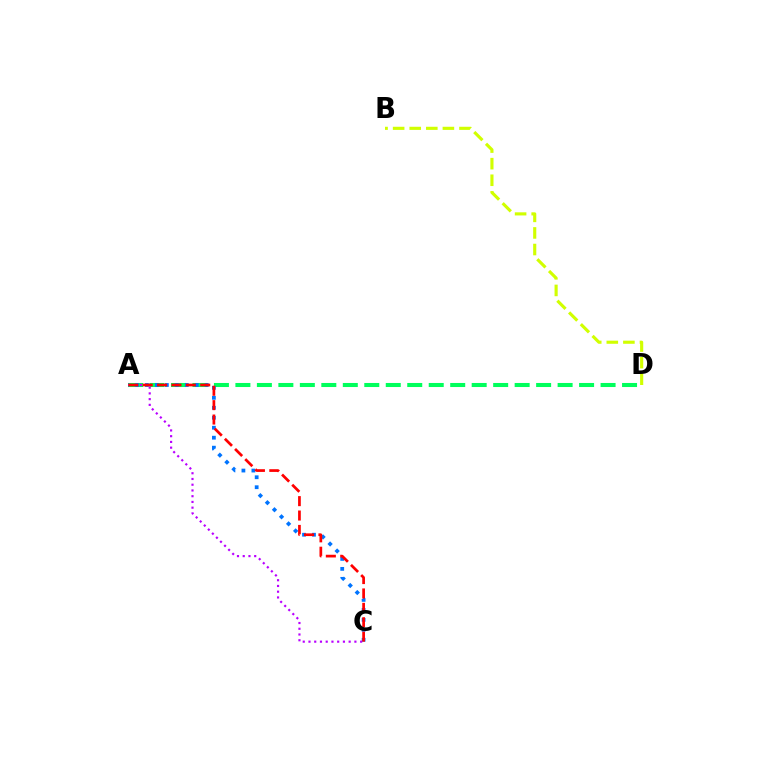{('A', 'D'): [{'color': '#00ff5c', 'line_style': 'dashed', 'thickness': 2.92}], ('A', 'C'): [{'color': '#0074ff', 'line_style': 'dotted', 'thickness': 2.71}, {'color': '#b900ff', 'line_style': 'dotted', 'thickness': 1.56}, {'color': '#ff0000', 'line_style': 'dashed', 'thickness': 1.96}], ('B', 'D'): [{'color': '#d1ff00', 'line_style': 'dashed', 'thickness': 2.25}]}